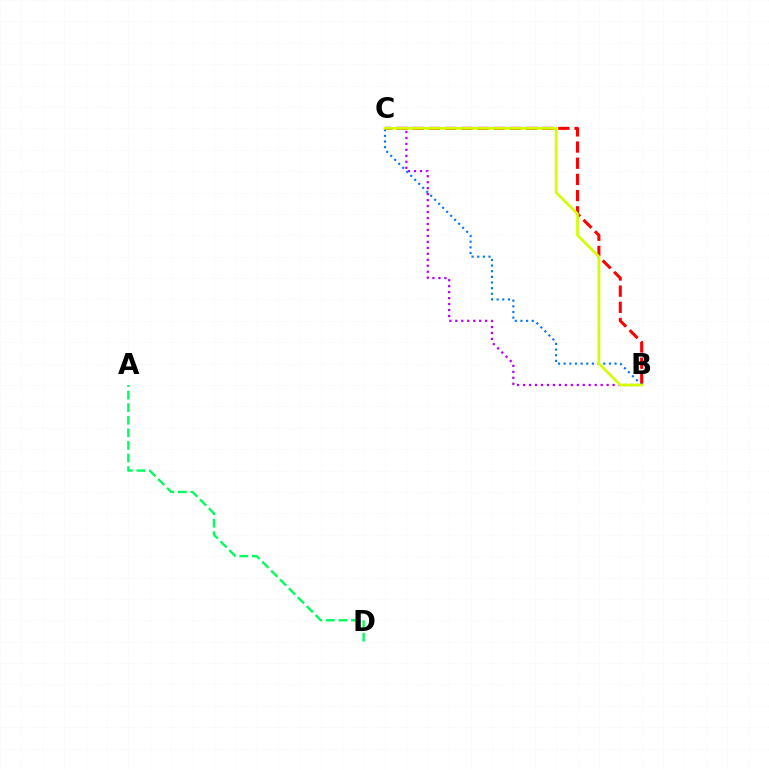{('A', 'D'): [{'color': '#00ff5c', 'line_style': 'dashed', 'thickness': 1.71}], ('B', 'C'): [{'color': '#b900ff', 'line_style': 'dotted', 'thickness': 1.62}, {'color': '#ff0000', 'line_style': 'dashed', 'thickness': 2.2}, {'color': '#0074ff', 'line_style': 'dotted', 'thickness': 1.54}, {'color': '#d1ff00', 'line_style': 'solid', 'thickness': 1.93}]}